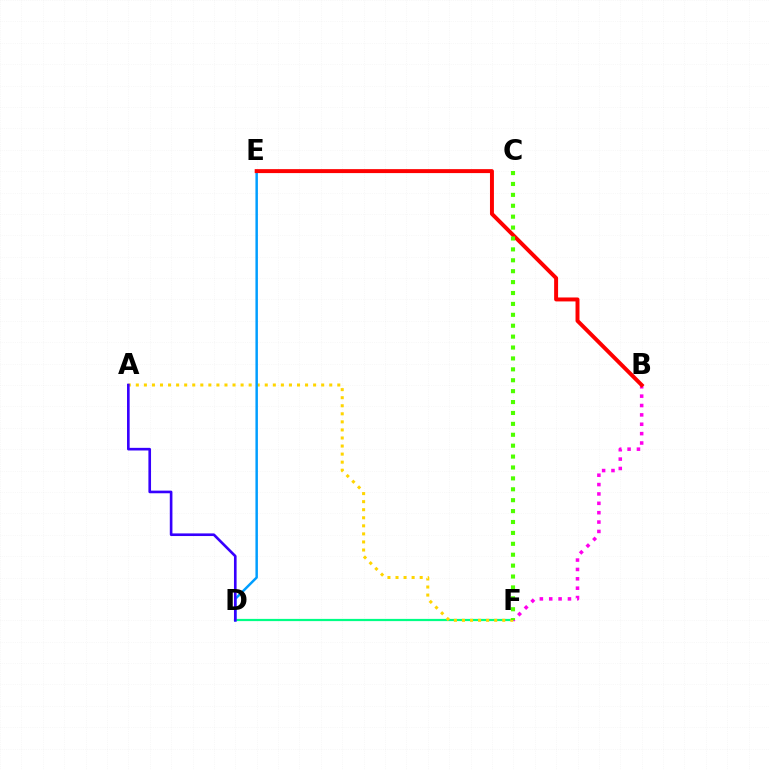{('D', 'F'): [{'color': '#00ff86', 'line_style': 'solid', 'thickness': 1.6}], ('A', 'F'): [{'color': '#ffd500', 'line_style': 'dotted', 'thickness': 2.19}], ('B', 'F'): [{'color': '#ff00ed', 'line_style': 'dotted', 'thickness': 2.55}], ('D', 'E'): [{'color': '#009eff', 'line_style': 'solid', 'thickness': 1.78}], ('B', 'E'): [{'color': '#ff0000', 'line_style': 'solid', 'thickness': 2.85}], ('C', 'F'): [{'color': '#4fff00', 'line_style': 'dotted', 'thickness': 2.96}], ('A', 'D'): [{'color': '#3700ff', 'line_style': 'solid', 'thickness': 1.9}]}